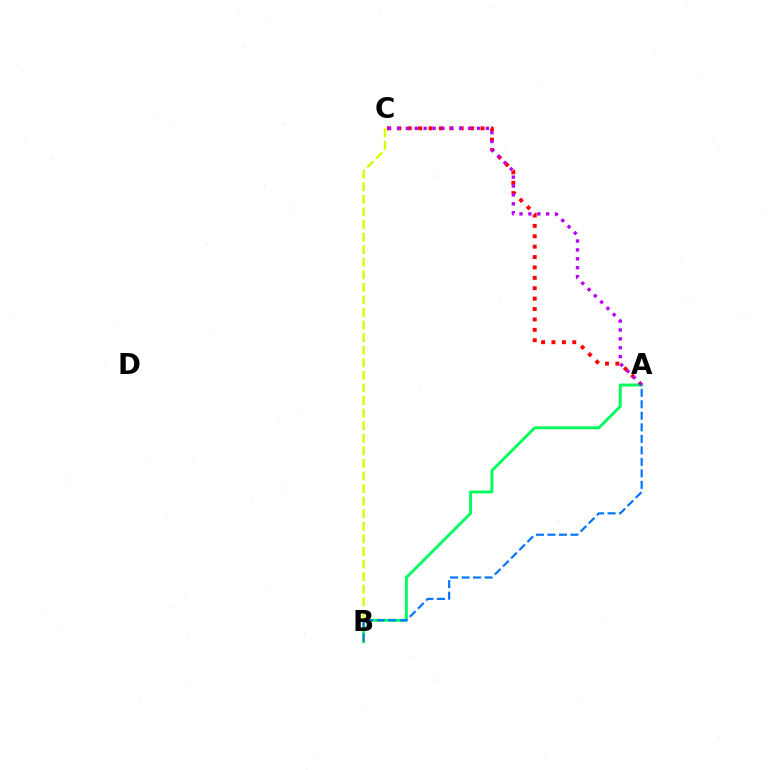{('A', 'C'): [{'color': '#ff0000', 'line_style': 'dotted', 'thickness': 2.82}, {'color': '#b900ff', 'line_style': 'dotted', 'thickness': 2.41}], ('A', 'B'): [{'color': '#00ff5c', 'line_style': 'solid', 'thickness': 2.1}, {'color': '#0074ff', 'line_style': 'dashed', 'thickness': 1.56}], ('B', 'C'): [{'color': '#d1ff00', 'line_style': 'dashed', 'thickness': 1.71}]}